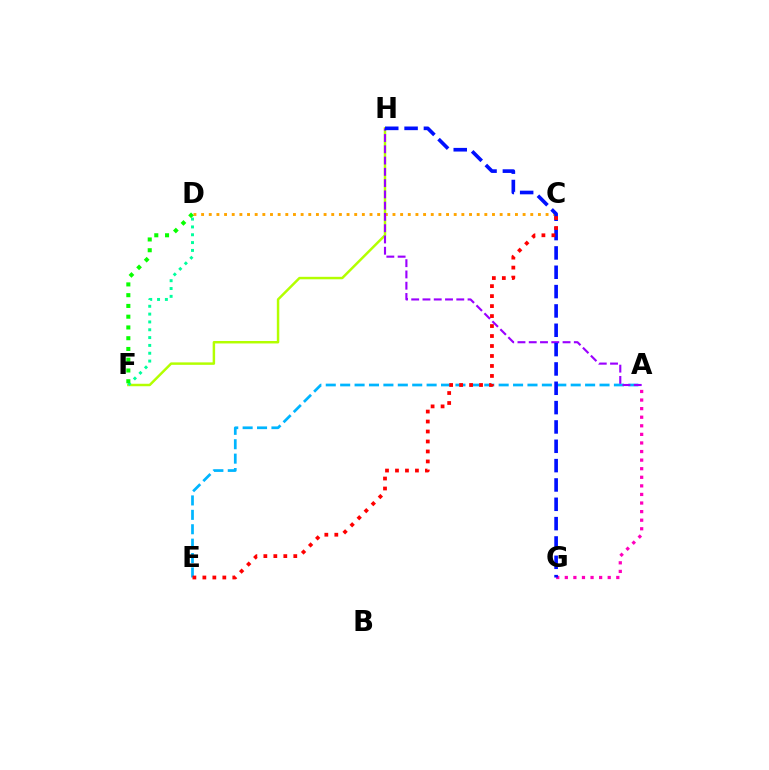{('C', 'D'): [{'color': '#ffa500', 'line_style': 'dotted', 'thickness': 2.08}], ('A', 'G'): [{'color': '#ff00bd', 'line_style': 'dotted', 'thickness': 2.33}], ('A', 'E'): [{'color': '#00b5ff', 'line_style': 'dashed', 'thickness': 1.96}], ('F', 'H'): [{'color': '#b3ff00', 'line_style': 'solid', 'thickness': 1.78}], ('D', 'F'): [{'color': '#00ff9d', 'line_style': 'dotted', 'thickness': 2.13}, {'color': '#08ff00', 'line_style': 'dotted', 'thickness': 2.92}], ('A', 'H'): [{'color': '#9b00ff', 'line_style': 'dashed', 'thickness': 1.53}], ('G', 'H'): [{'color': '#0010ff', 'line_style': 'dashed', 'thickness': 2.63}], ('C', 'E'): [{'color': '#ff0000', 'line_style': 'dotted', 'thickness': 2.71}]}